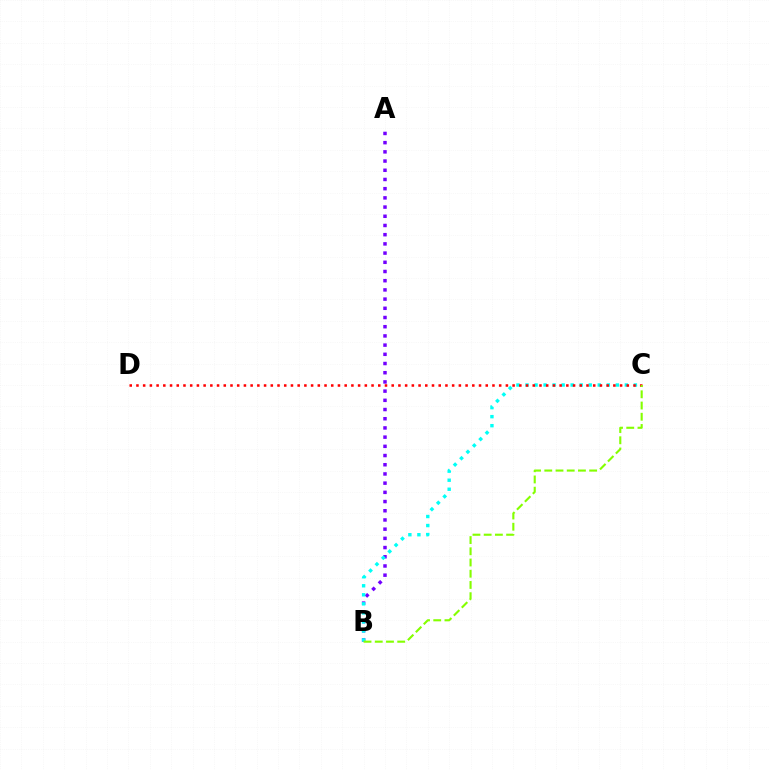{('A', 'B'): [{'color': '#7200ff', 'line_style': 'dotted', 'thickness': 2.5}], ('B', 'C'): [{'color': '#00fff6', 'line_style': 'dotted', 'thickness': 2.45}, {'color': '#84ff00', 'line_style': 'dashed', 'thickness': 1.52}], ('C', 'D'): [{'color': '#ff0000', 'line_style': 'dotted', 'thickness': 1.83}]}